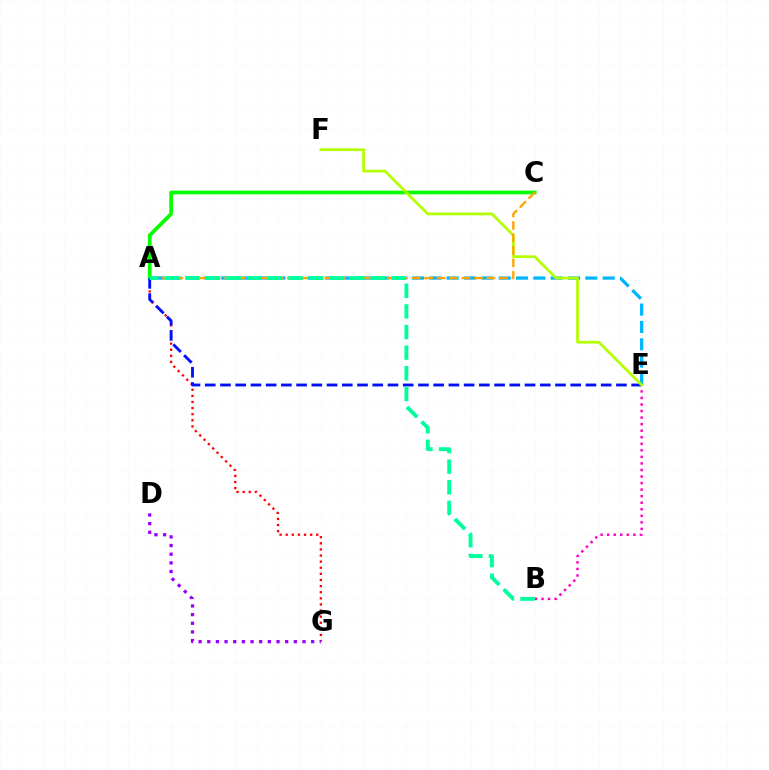{('A', 'G'): [{'color': '#ff0000', 'line_style': 'dotted', 'thickness': 1.66}], ('A', 'C'): [{'color': '#08ff00', 'line_style': 'solid', 'thickness': 2.67}, {'color': '#ffa500', 'line_style': 'dashed', 'thickness': 1.7}], ('A', 'E'): [{'color': '#00b5ff', 'line_style': 'dashed', 'thickness': 2.35}, {'color': '#0010ff', 'line_style': 'dashed', 'thickness': 2.07}], ('B', 'E'): [{'color': '#ff00bd', 'line_style': 'dotted', 'thickness': 1.78}], ('E', 'F'): [{'color': '#b3ff00', 'line_style': 'solid', 'thickness': 1.97}], ('D', 'G'): [{'color': '#9b00ff', 'line_style': 'dotted', 'thickness': 2.35}], ('A', 'B'): [{'color': '#00ff9d', 'line_style': 'dashed', 'thickness': 2.8}]}